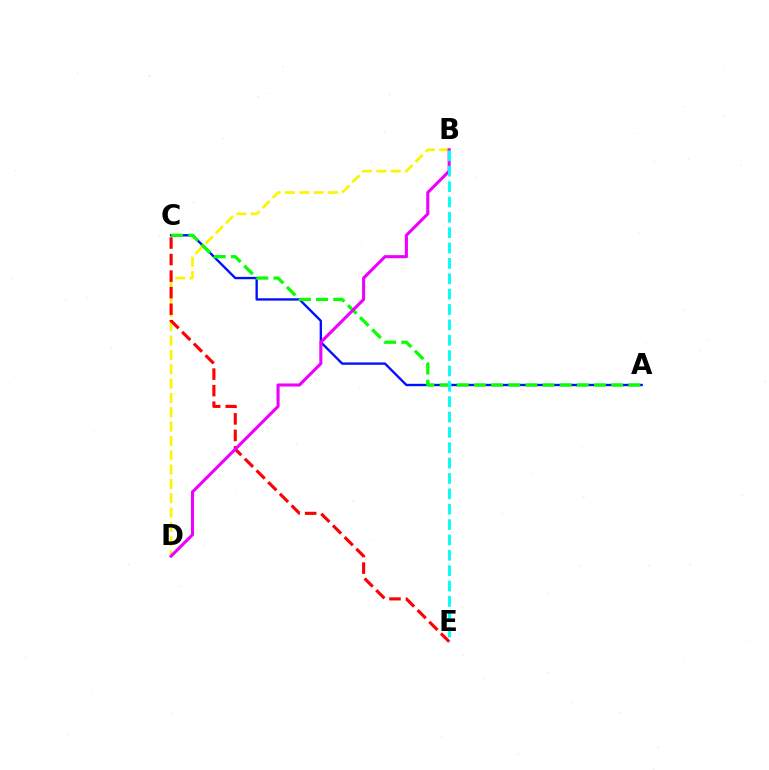{('B', 'D'): [{'color': '#fcf500', 'line_style': 'dashed', 'thickness': 1.95}, {'color': '#ee00ff', 'line_style': 'solid', 'thickness': 2.22}], ('A', 'C'): [{'color': '#0010ff', 'line_style': 'solid', 'thickness': 1.7}, {'color': '#08ff00', 'line_style': 'dashed', 'thickness': 2.33}], ('C', 'E'): [{'color': '#ff0000', 'line_style': 'dashed', 'thickness': 2.25}], ('B', 'E'): [{'color': '#00fff6', 'line_style': 'dashed', 'thickness': 2.09}]}